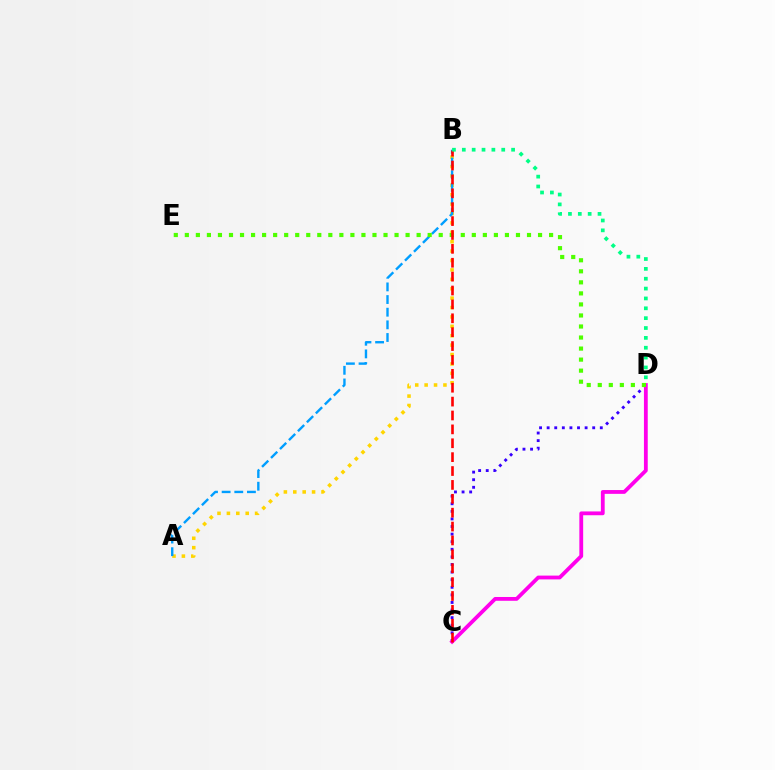{('A', 'B'): [{'color': '#ffd500', 'line_style': 'dotted', 'thickness': 2.55}, {'color': '#009eff', 'line_style': 'dashed', 'thickness': 1.72}], ('C', 'D'): [{'color': '#3700ff', 'line_style': 'dotted', 'thickness': 2.06}, {'color': '#ff00ed', 'line_style': 'solid', 'thickness': 2.74}], ('D', 'E'): [{'color': '#4fff00', 'line_style': 'dotted', 'thickness': 3.0}], ('B', 'C'): [{'color': '#ff0000', 'line_style': 'dashed', 'thickness': 1.89}], ('B', 'D'): [{'color': '#00ff86', 'line_style': 'dotted', 'thickness': 2.68}]}